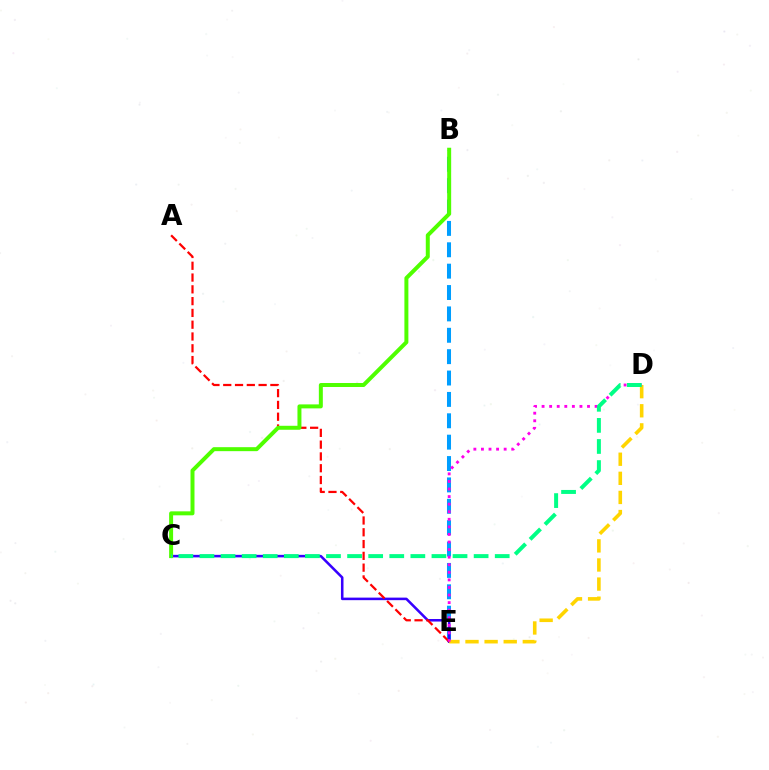{('B', 'E'): [{'color': '#009eff', 'line_style': 'dashed', 'thickness': 2.9}], ('C', 'E'): [{'color': '#3700ff', 'line_style': 'solid', 'thickness': 1.83}], ('A', 'E'): [{'color': '#ff0000', 'line_style': 'dashed', 'thickness': 1.6}], ('D', 'E'): [{'color': '#ffd500', 'line_style': 'dashed', 'thickness': 2.6}, {'color': '#ff00ed', 'line_style': 'dotted', 'thickness': 2.06}], ('B', 'C'): [{'color': '#4fff00', 'line_style': 'solid', 'thickness': 2.86}], ('C', 'D'): [{'color': '#00ff86', 'line_style': 'dashed', 'thickness': 2.87}]}